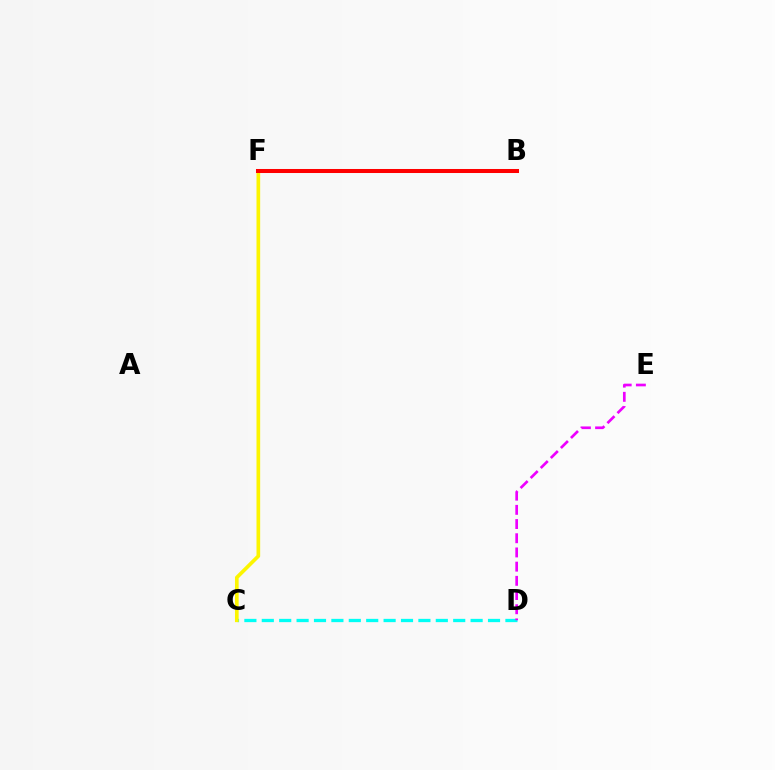{('C', 'D'): [{'color': '#00fff6', 'line_style': 'dashed', 'thickness': 2.36}], ('B', 'F'): [{'color': '#0010ff', 'line_style': 'solid', 'thickness': 2.02}, {'color': '#08ff00', 'line_style': 'dashed', 'thickness': 1.96}, {'color': '#ff0000', 'line_style': 'solid', 'thickness': 2.9}], ('D', 'E'): [{'color': '#ee00ff', 'line_style': 'dashed', 'thickness': 1.93}], ('C', 'F'): [{'color': '#fcf500', 'line_style': 'solid', 'thickness': 2.64}]}